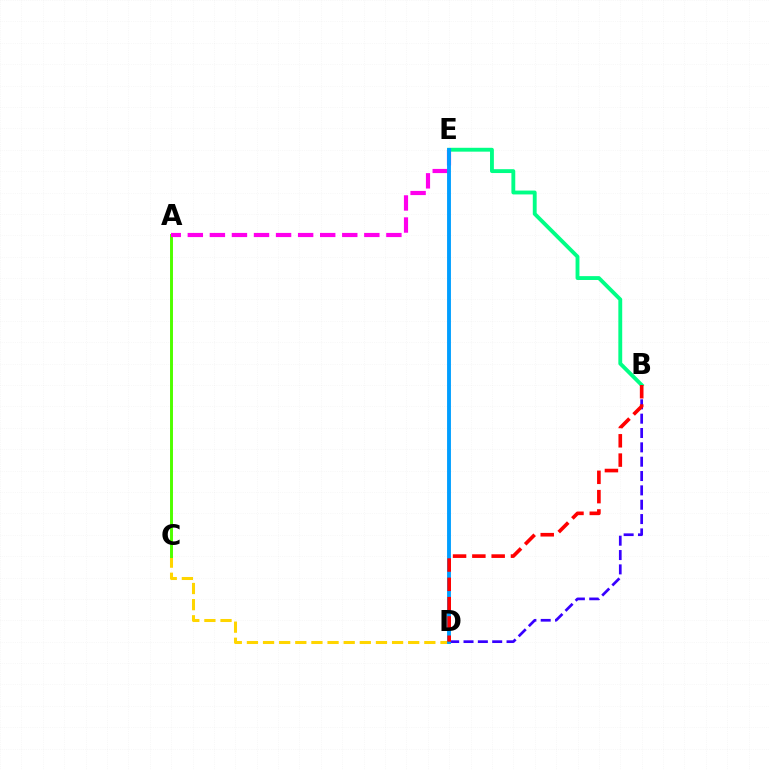{('C', 'D'): [{'color': '#ffd500', 'line_style': 'dashed', 'thickness': 2.19}], ('A', 'C'): [{'color': '#4fff00', 'line_style': 'solid', 'thickness': 2.12}], ('A', 'E'): [{'color': '#ff00ed', 'line_style': 'dashed', 'thickness': 3.0}], ('B', 'E'): [{'color': '#00ff86', 'line_style': 'solid', 'thickness': 2.78}], ('B', 'D'): [{'color': '#3700ff', 'line_style': 'dashed', 'thickness': 1.95}, {'color': '#ff0000', 'line_style': 'dashed', 'thickness': 2.62}], ('D', 'E'): [{'color': '#009eff', 'line_style': 'solid', 'thickness': 2.79}]}